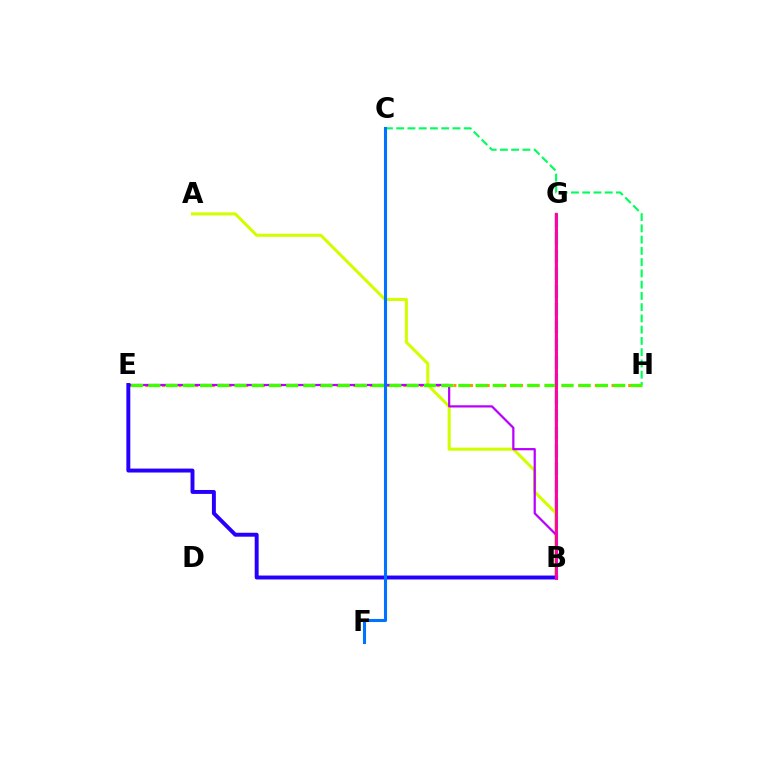{('B', 'G'): [{'color': '#00fff6', 'line_style': 'dashed', 'thickness': 2.41}, {'color': '#ff0000', 'line_style': 'solid', 'thickness': 1.68}, {'color': '#ff00ac', 'line_style': 'solid', 'thickness': 2.09}], ('A', 'B'): [{'color': '#d1ff00', 'line_style': 'solid', 'thickness': 2.21}], ('E', 'H'): [{'color': '#ff9400', 'line_style': 'dotted', 'thickness': 2.26}, {'color': '#3dff00', 'line_style': 'dashed', 'thickness': 2.34}], ('B', 'E'): [{'color': '#b900ff', 'line_style': 'solid', 'thickness': 1.61}, {'color': '#2500ff', 'line_style': 'solid', 'thickness': 2.83}], ('C', 'H'): [{'color': '#00ff5c', 'line_style': 'dashed', 'thickness': 1.53}], ('C', 'F'): [{'color': '#0074ff', 'line_style': 'solid', 'thickness': 2.22}]}